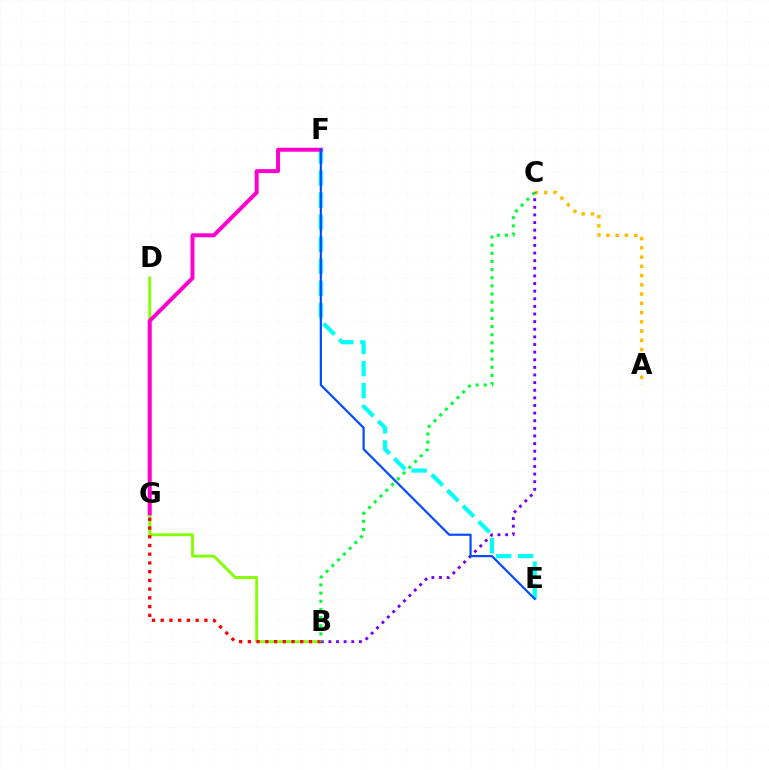{('B', 'D'): [{'color': '#84ff00', 'line_style': 'solid', 'thickness': 2.07}], ('E', 'F'): [{'color': '#00fff6', 'line_style': 'dashed', 'thickness': 3.0}, {'color': '#004bff', 'line_style': 'solid', 'thickness': 1.58}], ('A', 'C'): [{'color': '#ffbd00', 'line_style': 'dotted', 'thickness': 2.51}], ('F', 'G'): [{'color': '#ff00cf', 'line_style': 'solid', 'thickness': 2.88}], ('B', 'C'): [{'color': '#7200ff', 'line_style': 'dotted', 'thickness': 2.07}, {'color': '#00ff39', 'line_style': 'dotted', 'thickness': 2.21}], ('B', 'G'): [{'color': '#ff0000', 'line_style': 'dotted', 'thickness': 2.37}]}